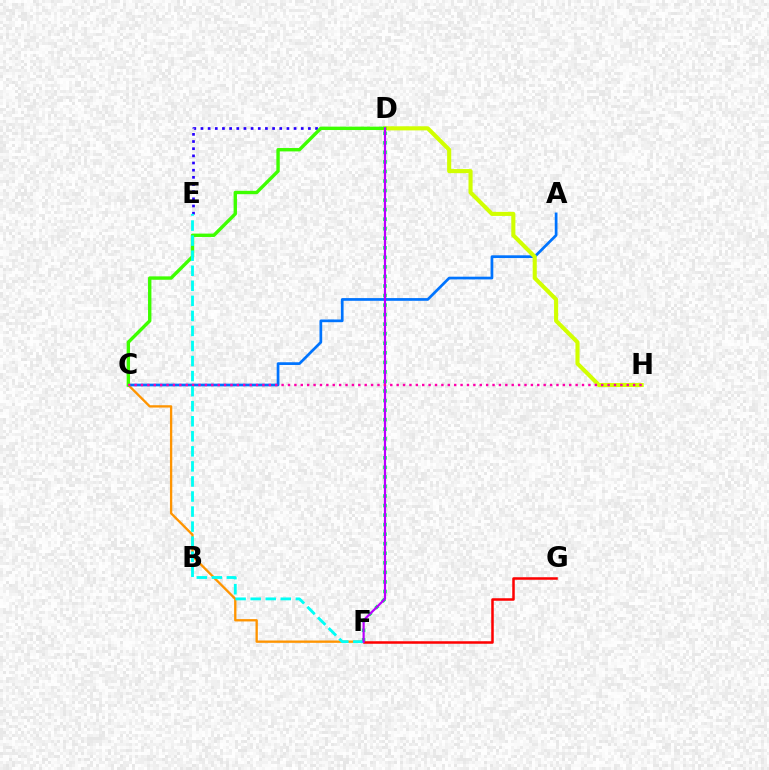{('C', 'F'): [{'color': '#ff9400', 'line_style': 'solid', 'thickness': 1.67}], ('A', 'C'): [{'color': '#0074ff', 'line_style': 'solid', 'thickness': 1.96}], ('D', 'H'): [{'color': '#d1ff00', 'line_style': 'solid', 'thickness': 2.95}], ('D', 'E'): [{'color': '#2500ff', 'line_style': 'dotted', 'thickness': 1.95}], ('D', 'F'): [{'color': '#00ff5c', 'line_style': 'dotted', 'thickness': 2.59}, {'color': '#b900ff', 'line_style': 'solid', 'thickness': 1.58}], ('C', 'D'): [{'color': '#3dff00', 'line_style': 'solid', 'thickness': 2.43}], ('F', 'G'): [{'color': '#ff0000', 'line_style': 'solid', 'thickness': 1.81}], ('E', 'F'): [{'color': '#00fff6', 'line_style': 'dashed', 'thickness': 2.04}], ('C', 'H'): [{'color': '#ff00ac', 'line_style': 'dotted', 'thickness': 1.74}]}